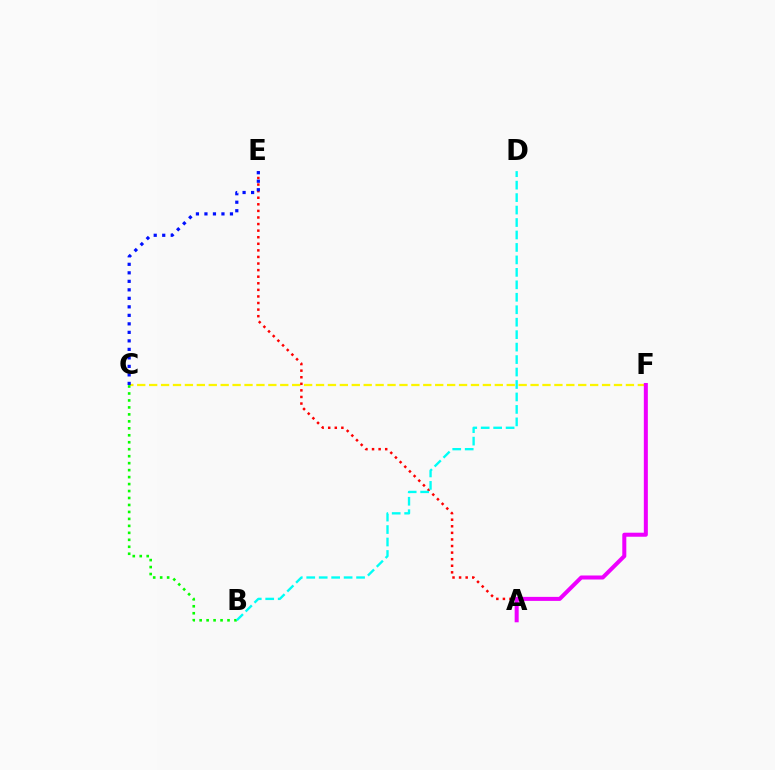{('C', 'F'): [{'color': '#fcf500', 'line_style': 'dashed', 'thickness': 1.62}], ('A', 'E'): [{'color': '#ff0000', 'line_style': 'dotted', 'thickness': 1.79}], ('C', 'E'): [{'color': '#0010ff', 'line_style': 'dotted', 'thickness': 2.31}], ('A', 'F'): [{'color': '#ee00ff', 'line_style': 'solid', 'thickness': 2.9}], ('B', 'C'): [{'color': '#08ff00', 'line_style': 'dotted', 'thickness': 1.89}], ('B', 'D'): [{'color': '#00fff6', 'line_style': 'dashed', 'thickness': 1.69}]}